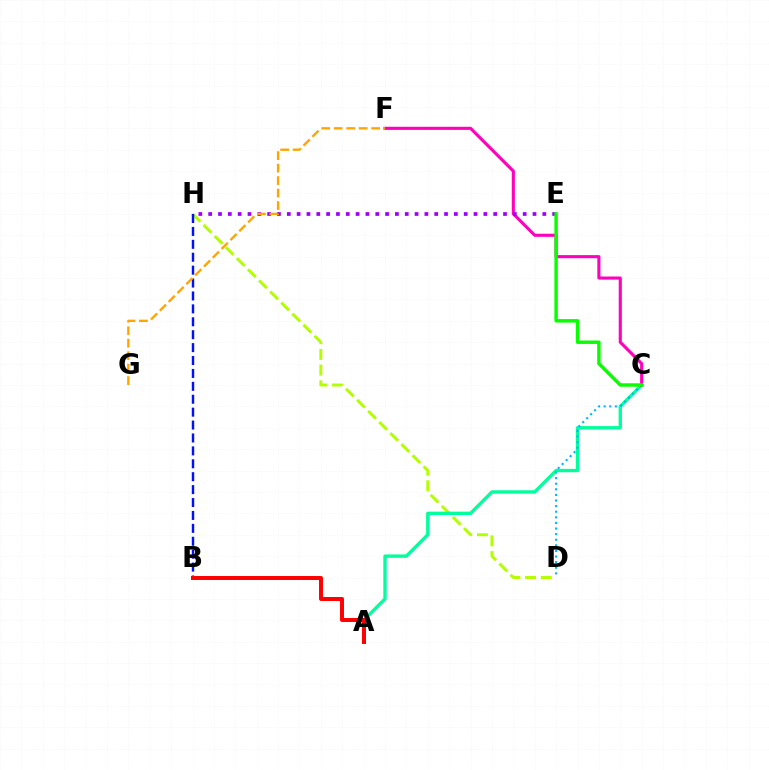{('D', 'H'): [{'color': '#b3ff00', 'line_style': 'dashed', 'thickness': 2.13}], ('A', 'C'): [{'color': '#00ff9d', 'line_style': 'solid', 'thickness': 2.41}], ('C', 'D'): [{'color': '#00b5ff', 'line_style': 'dotted', 'thickness': 1.52}], ('B', 'H'): [{'color': '#0010ff', 'line_style': 'dashed', 'thickness': 1.75}], ('C', 'F'): [{'color': '#ff00bd', 'line_style': 'solid', 'thickness': 2.23}], ('A', 'B'): [{'color': '#ff0000', 'line_style': 'solid', 'thickness': 2.85}], ('E', 'H'): [{'color': '#9b00ff', 'line_style': 'dotted', 'thickness': 2.67}], ('F', 'G'): [{'color': '#ffa500', 'line_style': 'dashed', 'thickness': 1.7}], ('C', 'E'): [{'color': '#08ff00', 'line_style': 'solid', 'thickness': 2.47}]}